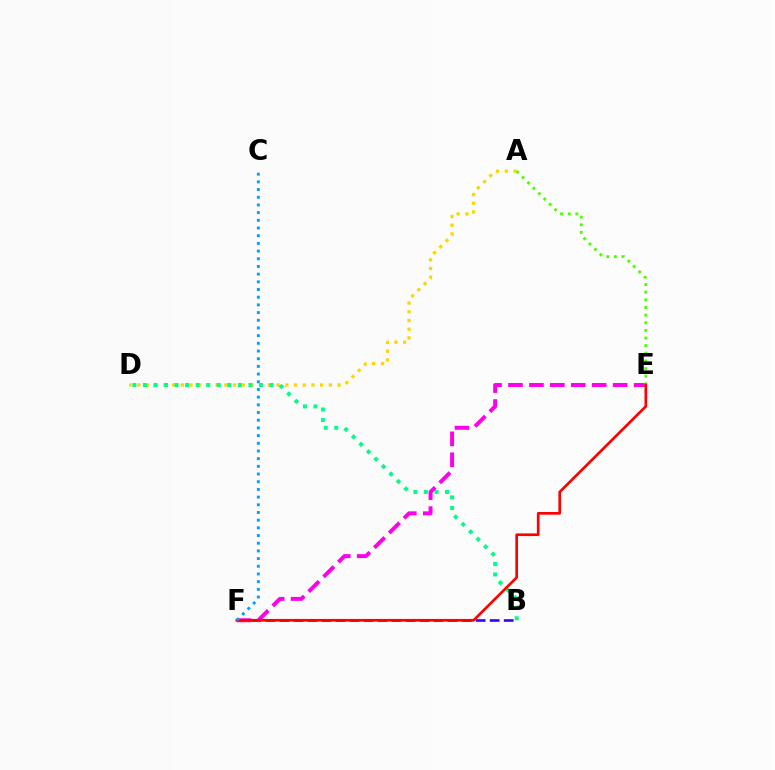{('B', 'F'): [{'color': '#3700ff', 'line_style': 'dashed', 'thickness': 1.9}], ('A', 'D'): [{'color': '#ffd500', 'line_style': 'dotted', 'thickness': 2.37}], ('B', 'D'): [{'color': '#00ff86', 'line_style': 'dotted', 'thickness': 2.87}], ('E', 'F'): [{'color': '#ff00ed', 'line_style': 'dashed', 'thickness': 2.84}, {'color': '#ff0000', 'line_style': 'solid', 'thickness': 1.92}], ('A', 'E'): [{'color': '#4fff00', 'line_style': 'dotted', 'thickness': 2.07}], ('C', 'F'): [{'color': '#009eff', 'line_style': 'dotted', 'thickness': 2.09}]}